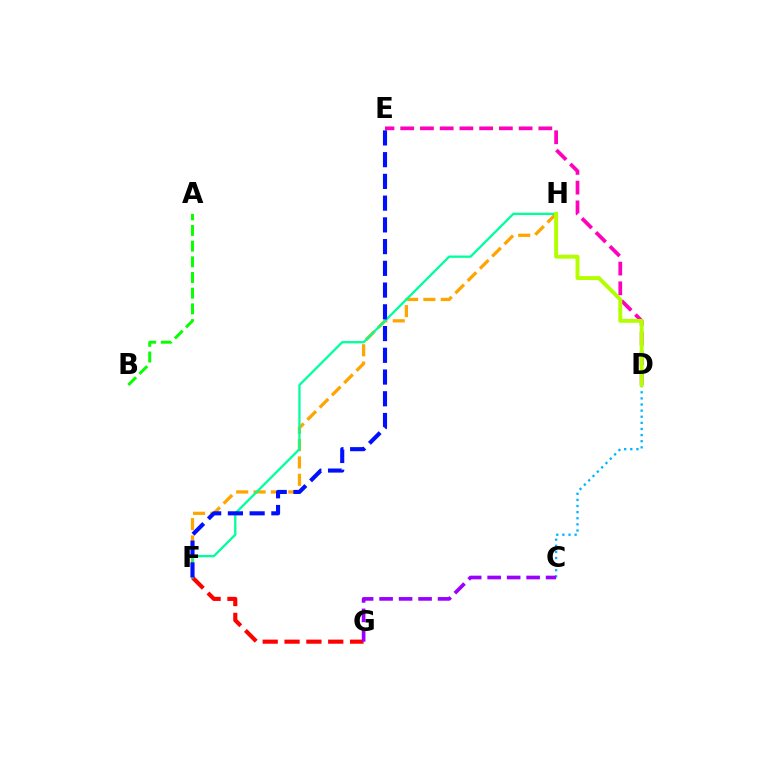{('F', 'G'): [{'color': '#ff0000', 'line_style': 'dashed', 'thickness': 2.97}], ('F', 'H'): [{'color': '#ffa500', 'line_style': 'dashed', 'thickness': 2.36}, {'color': '#00ff9d', 'line_style': 'solid', 'thickness': 1.66}], ('A', 'B'): [{'color': '#08ff00', 'line_style': 'dashed', 'thickness': 2.13}], ('D', 'E'): [{'color': '#ff00bd', 'line_style': 'dashed', 'thickness': 2.68}], ('E', 'F'): [{'color': '#0010ff', 'line_style': 'dashed', 'thickness': 2.95}], ('C', 'D'): [{'color': '#00b5ff', 'line_style': 'dotted', 'thickness': 1.66}], ('D', 'H'): [{'color': '#b3ff00', 'line_style': 'solid', 'thickness': 2.83}], ('C', 'G'): [{'color': '#9b00ff', 'line_style': 'dashed', 'thickness': 2.65}]}